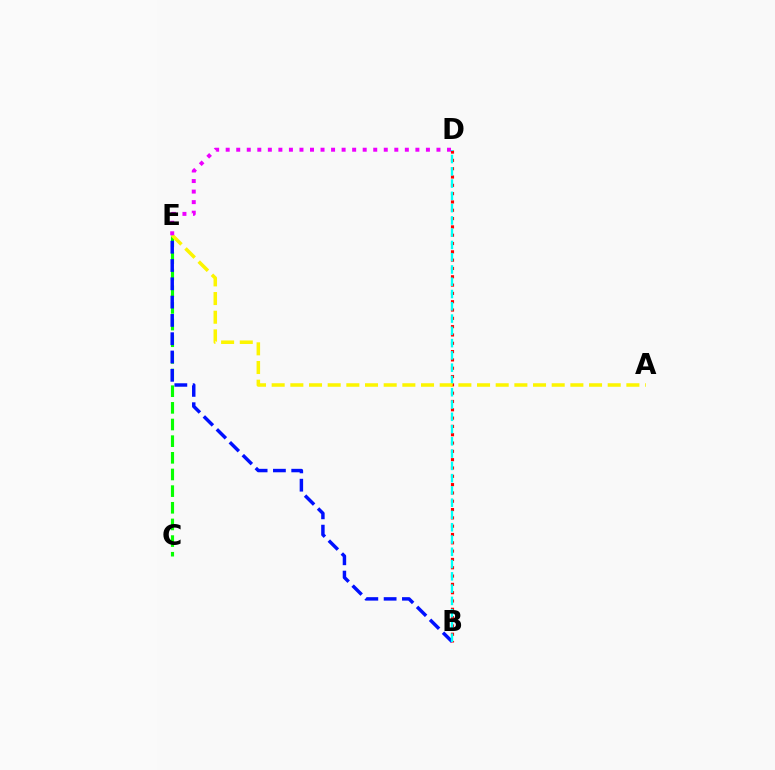{('C', 'E'): [{'color': '#08ff00', 'line_style': 'dashed', 'thickness': 2.26}], ('B', 'D'): [{'color': '#ff0000', 'line_style': 'dotted', 'thickness': 2.26}, {'color': '#00fff6', 'line_style': 'dashed', 'thickness': 1.67}], ('B', 'E'): [{'color': '#0010ff', 'line_style': 'dashed', 'thickness': 2.49}], ('A', 'E'): [{'color': '#fcf500', 'line_style': 'dashed', 'thickness': 2.54}], ('D', 'E'): [{'color': '#ee00ff', 'line_style': 'dotted', 'thickness': 2.86}]}